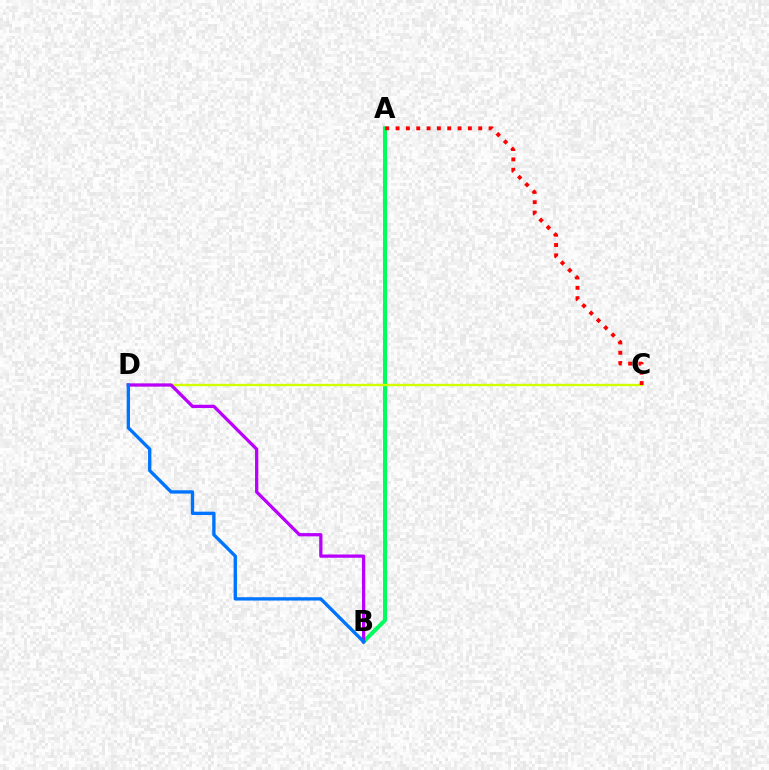{('A', 'B'): [{'color': '#00ff5c', 'line_style': 'solid', 'thickness': 2.89}], ('C', 'D'): [{'color': '#d1ff00', 'line_style': 'solid', 'thickness': 1.69}], ('B', 'D'): [{'color': '#b900ff', 'line_style': 'solid', 'thickness': 2.34}, {'color': '#0074ff', 'line_style': 'solid', 'thickness': 2.4}], ('A', 'C'): [{'color': '#ff0000', 'line_style': 'dotted', 'thickness': 2.81}]}